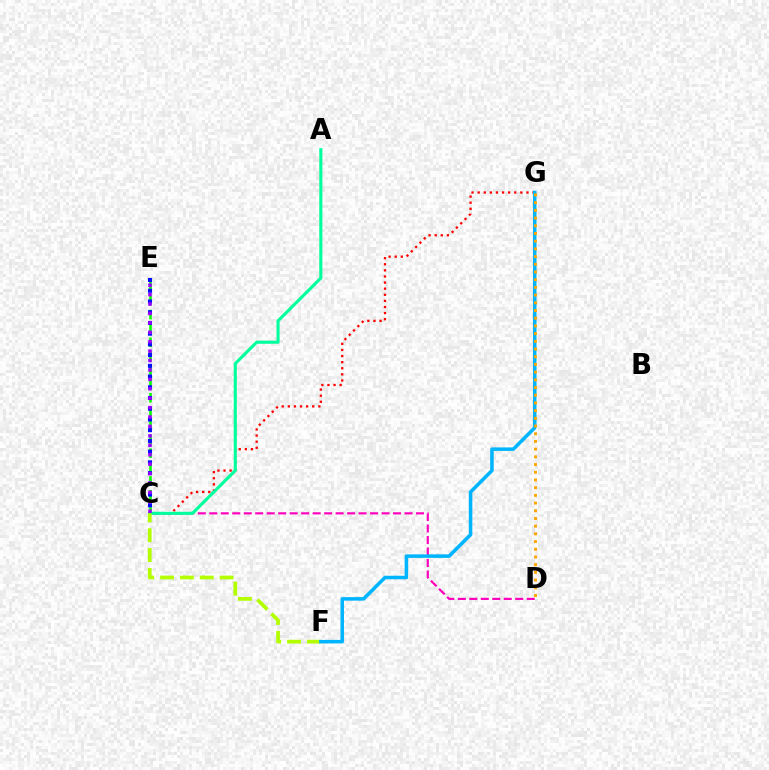{('C', 'G'): [{'color': '#ff0000', 'line_style': 'dotted', 'thickness': 1.66}], ('C', 'D'): [{'color': '#ff00bd', 'line_style': 'dashed', 'thickness': 1.56}], ('C', 'E'): [{'color': '#08ff00', 'line_style': 'dashed', 'thickness': 1.88}, {'color': '#0010ff', 'line_style': 'dotted', 'thickness': 2.91}, {'color': '#9b00ff', 'line_style': 'dotted', 'thickness': 2.56}], ('A', 'C'): [{'color': '#00ff9d', 'line_style': 'solid', 'thickness': 2.23}], ('C', 'F'): [{'color': '#b3ff00', 'line_style': 'dashed', 'thickness': 2.7}], ('F', 'G'): [{'color': '#00b5ff', 'line_style': 'solid', 'thickness': 2.54}], ('D', 'G'): [{'color': '#ffa500', 'line_style': 'dotted', 'thickness': 2.09}]}